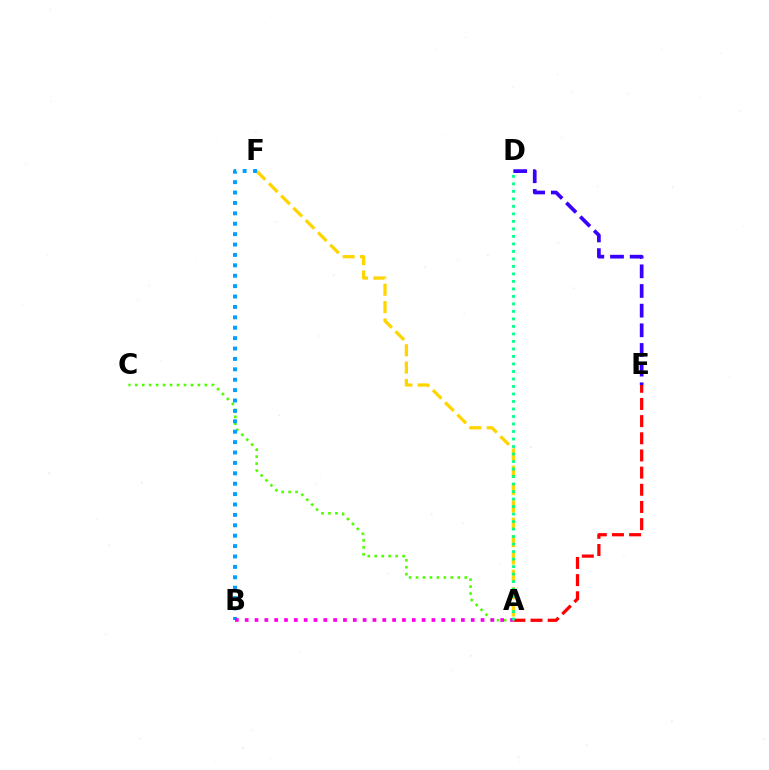{('A', 'F'): [{'color': '#ffd500', 'line_style': 'dashed', 'thickness': 2.36}], ('A', 'E'): [{'color': '#ff0000', 'line_style': 'dashed', 'thickness': 2.33}], ('A', 'C'): [{'color': '#4fff00', 'line_style': 'dotted', 'thickness': 1.89}], ('D', 'E'): [{'color': '#3700ff', 'line_style': 'dashed', 'thickness': 2.67}], ('B', 'F'): [{'color': '#009eff', 'line_style': 'dotted', 'thickness': 2.83}], ('A', 'B'): [{'color': '#ff00ed', 'line_style': 'dotted', 'thickness': 2.67}], ('A', 'D'): [{'color': '#00ff86', 'line_style': 'dotted', 'thickness': 2.04}]}